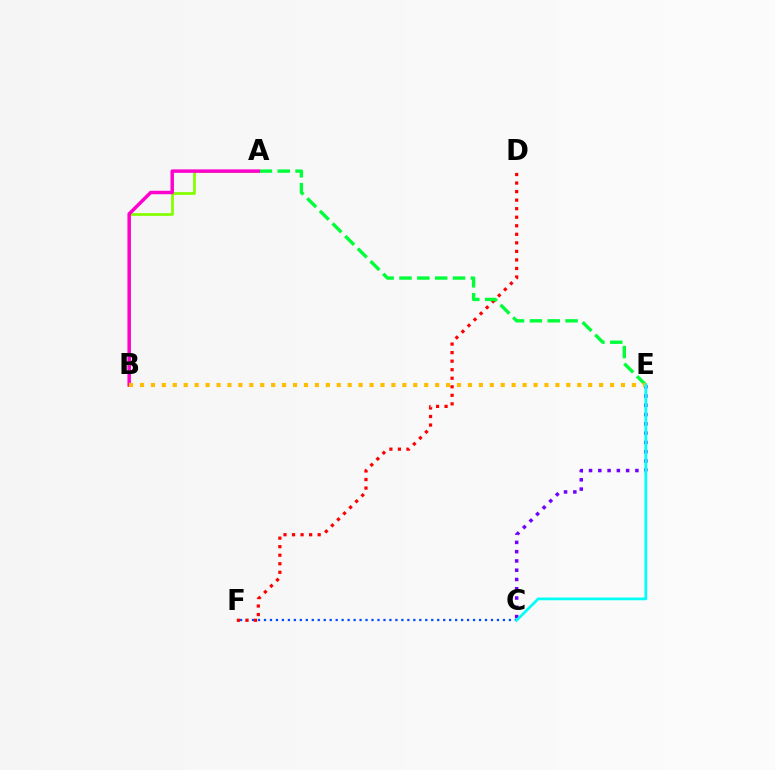{('C', 'E'): [{'color': '#7200ff', 'line_style': 'dotted', 'thickness': 2.52}, {'color': '#00fff6', 'line_style': 'solid', 'thickness': 1.97}], ('A', 'B'): [{'color': '#84ff00', 'line_style': 'solid', 'thickness': 1.96}, {'color': '#ff00cf', 'line_style': 'solid', 'thickness': 2.5}], ('C', 'F'): [{'color': '#004bff', 'line_style': 'dotted', 'thickness': 1.62}], ('D', 'F'): [{'color': '#ff0000', 'line_style': 'dotted', 'thickness': 2.32}], ('A', 'E'): [{'color': '#00ff39', 'line_style': 'dashed', 'thickness': 2.42}], ('B', 'E'): [{'color': '#ffbd00', 'line_style': 'dotted', 'thickness': 2.97}]}